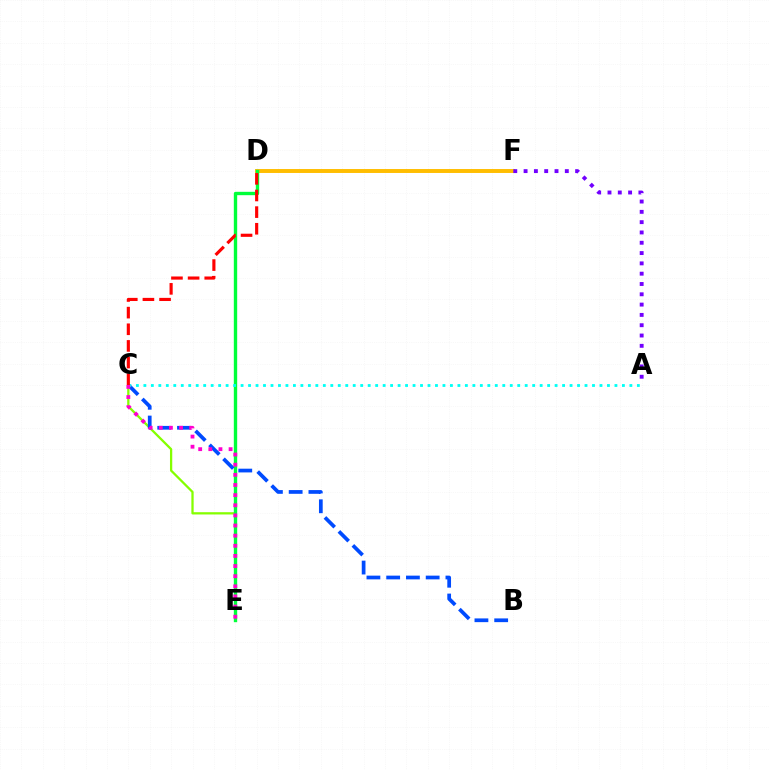{('D', 'F'): [{'color': '#ffbd00', 'line_style': 'solid', 'thickness': 2.83}], ('C', 'E'): [{'color': '#84ff00', 'line_style': 'solid', 'thickness': 1.64}, {'color': '#ff00cf', 'line_style': 'dotted', 'thickness': 2.75}], ('D', 'E'): [{'color': '#00ff39', 'line_style': 'solid', 'thickness': 2.42}], ('B', 'C'): [{'color': '#004bff', 'line_style': 'dashed', 'thickness': 2.68}], ('A', 'C'): [{'color': '#00fff6', 'line_style': 'dotted', 'thickness': 2.03}], ('C', 'D'): [{'color': '#ff0000', 'line_style': 'dashed', 'thickness': 2.26}], ('A', 'F'): [{'color': '#7200ff', 'line_style': 'dotted', 'thickness': 2.8}]}